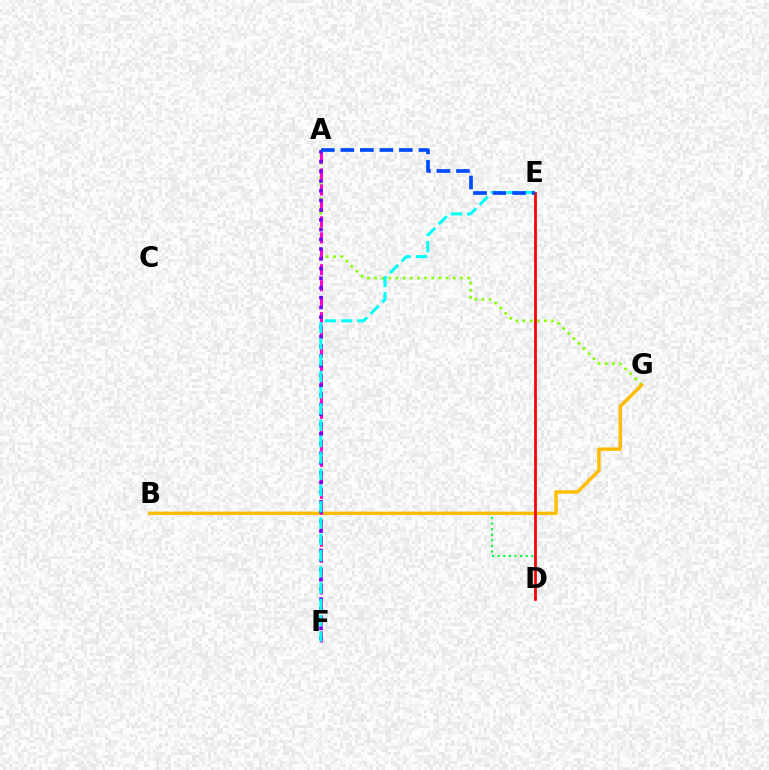{('B', 'D'): [{'color': '#00ff39', 'line_style': 'dotted', 'thickness': 1.52}], ('A', 'G'): [{'color': '#84ff00', 'line_style': 'dotted', 'thickness': 1.94}], ('B', 'G'): [{'color': '#ffbd00', 'line_style': 'solid', 'thickness': 2.47}], ('A', 'F'): [{'color': '#ff00cf', 'line_style': 'dashed', 'thickness': 2.17}, {'color': '#7200ff', 'line_style': 'dotted', 'thickness': 2.64}], ('D', 'E'): [{'color': '#ff0000', 'line_style': 'solid', 'thickness': 1.97}], ('E', 'F'): [{'color': '#00fff6', 'line_style': 'dashed', 'thickness': 2.21}], ('A', 'E'): [{'color': '#004bff', 'line_style': 'dashed', 'thickness': 2.65}]}